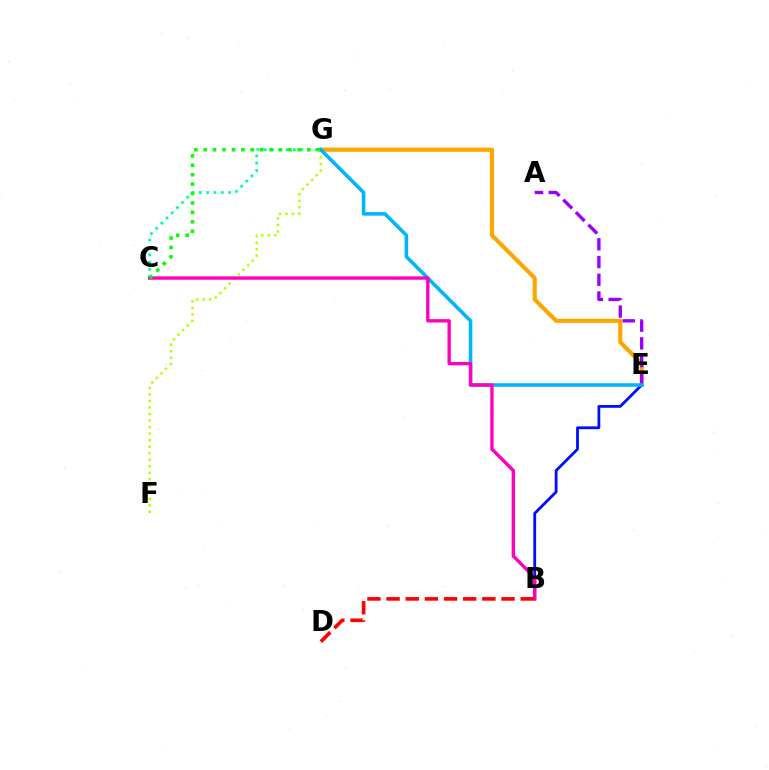{('E', 'G'): [{'color': '#ffa500', 'line_style': 'solid', 'thickness': 2.98}, {'color': '#00b5ff', 'line_style': 'solid', 'thickness': 2.56}], ('B', 'E'): [{'color': '#0010ff', 'line_style': 'solid', 'thickness': 2.03}], ('A', 'E'): [{'color': '#9b00ff', 'line_style': 'dashed', 'thickness': 2.41}], ('C', 'G'): [{'color': '#00ff9d', 'line_style': 'dotted', 'thickness': 1.99}, {'color': '#08ff00', 'line_style': 'dotted', 'thickness': 2.56}], ('F', 'G'): [{'color': '#b3ff00', 'line_style': 'dotted', 'thickness': 1.77}], ('B', 'C'): [{'color': '#ff00bd', 'line_style': 'solid', 'thickness': 2.42}], ('B', 'D'): [{'color': '#ff0000', 'line_style': 'dashed', 'thickness': 2.6}]}